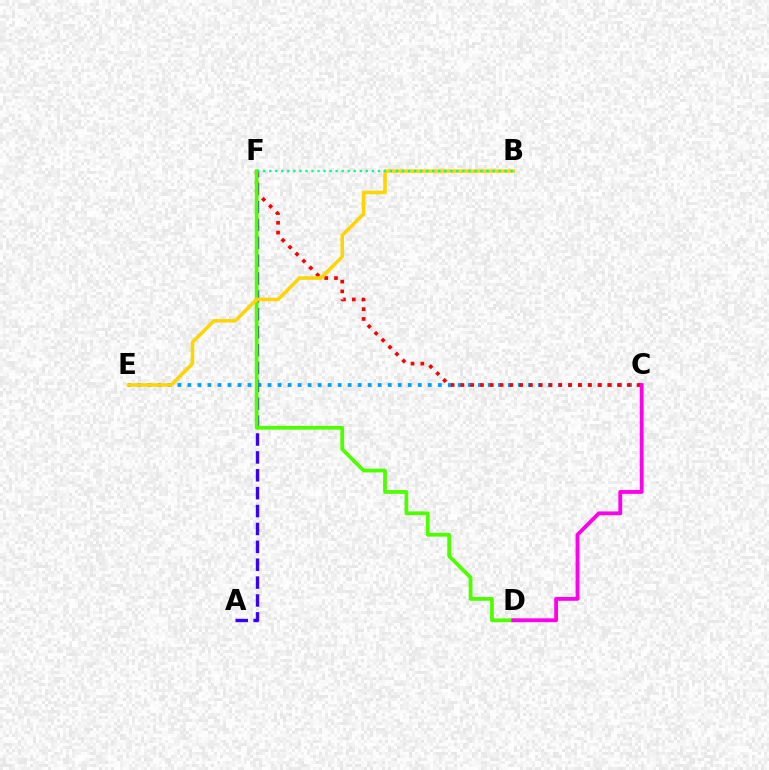{('C', 'E'): [{'color': '#009eff', 'line_style': 'dotted', 'thickness': 2.72}], ('A', 'F'): [{'color': '#3700ff', 'line_style': 'dashed', 'thickness': 2.43}], ('C', 'F'): [{'color': '#ff0000', 'line_style': 'dotted', 'thickness': 2.66}], ('D', 'F'): [{'color': '#4fff00', 'line_style': 'solid', 'thickness': 2.71}], ('B', 'E'): [{'color': '#ffd500', 'line_style': 'solid', 'thickness': 2.54}], ('B', 'F'): [{'color': '#00ff86', 'line_style': 'dotted', 'thickness': 1.64}], ('C', 'D'): [{'color': '#ff00ed', 'line_style': 'solid', 'thickness': 2.75}]}